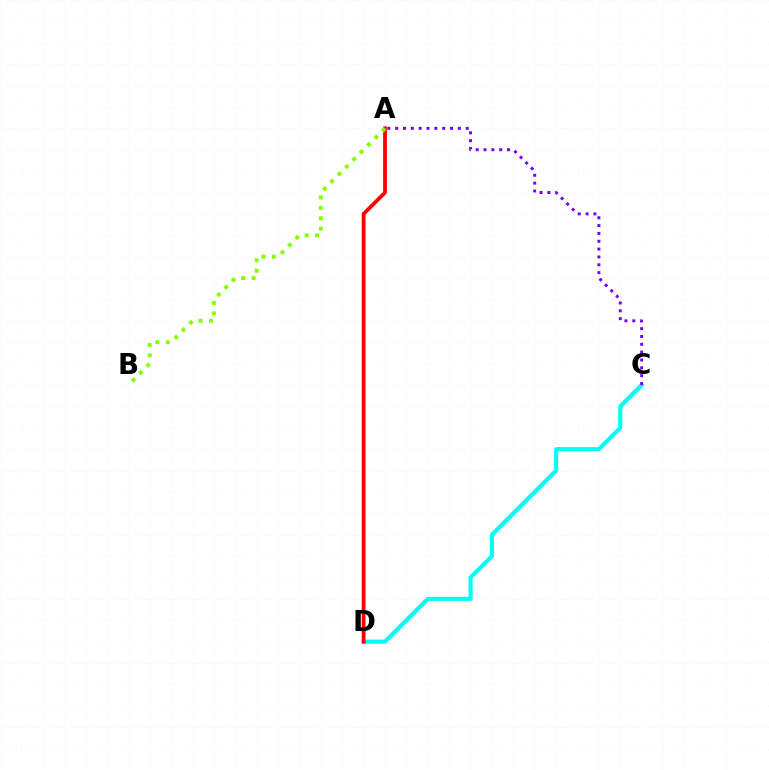{('C', 'D'): [{'color': '#00fff6', 'line_style': 'solid', 'thickness': 2.96}], ('A', 'D'): [{'color': '#ff0000', 'line_style': 'solid', 'thickness': 2.73}], ('A', 'B'): [{'color': '#84ff00', 'line_style': 'dotted', 'thickness': 2.83}], ('A', 'C'): [{'color': '#7200ff', 'line_style': 'dotted', 'thickness': 2.13}]}